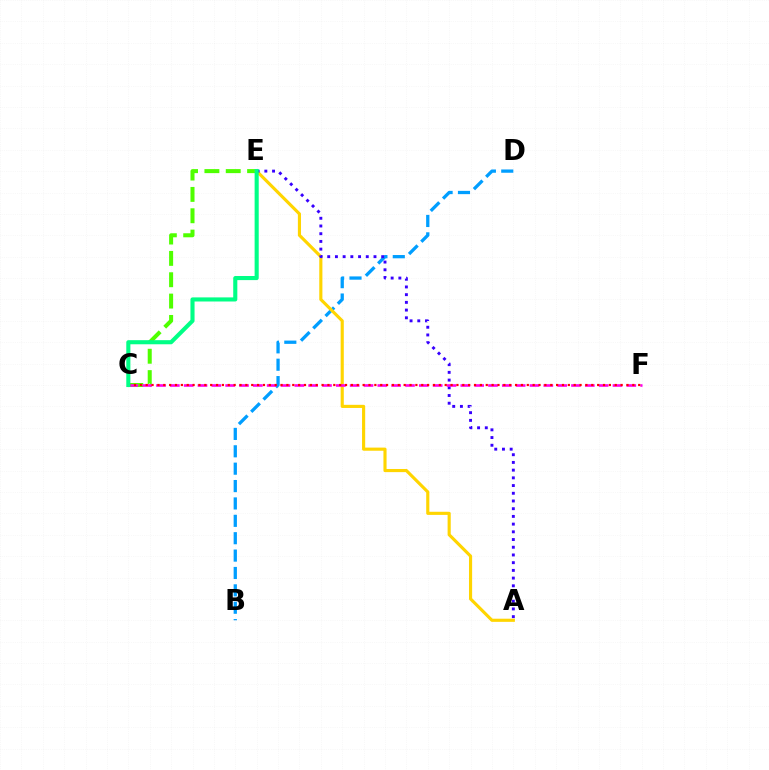{('C', 'E'): [{'color': '#4fff00', 'line_style': 'dashed', 'thickness': 2.9}, {'color': '#00ff86', 'line_style': 'solid', 'thickness': 2.95}], ('B', 'D'): [{'color': '#009eff', 'line_style': 'dashed', 'thickness': 2.36}], ('A', 'E'): [{'color': '#ffd500', 'line_style': 'solid', 'thickness': 2.26}, {'color': '#3700ff', 'line_style': 'dotted', 'thickness': 2.1}], ('C', 'F'): [{'color': '#ff00ed', 'line_style': 'dashed', 'thickness': 1.88}, {'color': '#ff0000', 'line_style': 'dotted', 'thickness': 1.59}]}